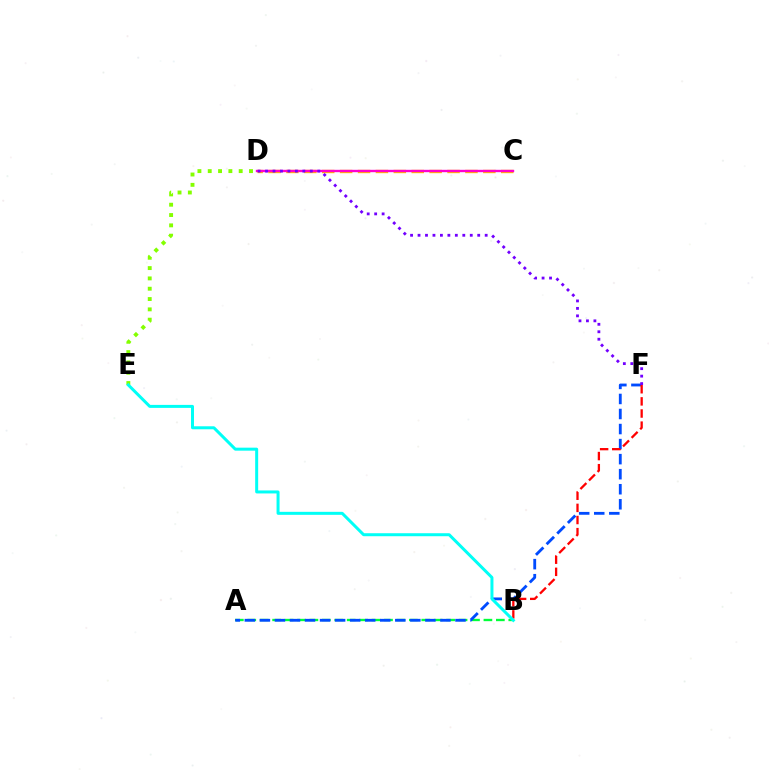{('A', 'B'): [{'color': '#00ff39', 'line_style': 'dashed', 'thickness': 1.69}], ('D', 'E'): [{'color': '#84ff00', 'line_style': 'dotted', 'thickness': 2.8}], ('C', 'D'): [{'color': '#ffbd00', 'line_style': 'dashed', 'thickness': 2.43}, {'color': '#ff00cf', 'line_style': 'solid', 'thickness': 1.71}], ('A', 'F'): [{'color': '#004bff', 'line_style': 'dashed', 'thickness': 2.04}], ('B', 'F'): [{'color': '#ff0000', 'line_style': 'dashed', 'thickness': 1.65}], ('D', 'F'): [{'color': '#7200ff', 'line_style': 'dotted', 'thickness': 2.03}], ('B', 'E'): [{'color': '#00fff6', 'line_style': 'solid', 'thickness': 2.16}]}